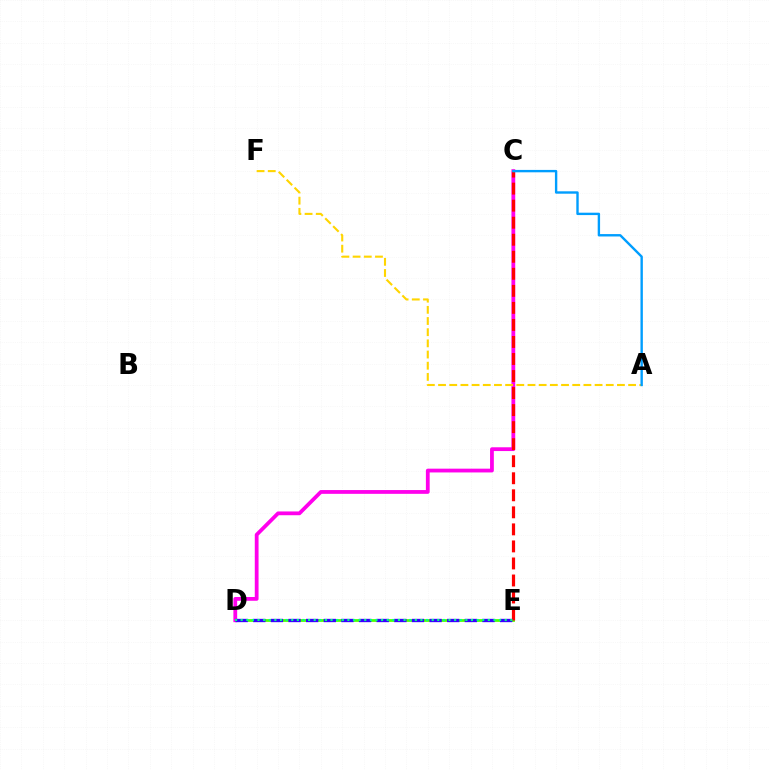{('D', 'E'): [{'color': '#4fff00', 'line_style': 'solid', 'thickness': 2.0}, {'color': '#3700ff', 'line_style': 'dashed', 'thickness': 2.4}, {'color': '#00ff86', 'line_style': 'dotted', 'thickness': 1.53}], ('C', 'D'): [{'color': '#ff00ed', 'line_style': 'solid', 'thickness': 2.72}], ('C', 'E'): [{'color': '#ff0000', 'line_style': 'dashed', 'thickness': 2.31}], ('A', 'F'): [{'color': '#ffd500', 'line_style': 'dashed', 'thickness': 1.52}], ('A', 'C'): [{'color': '#009eff', 'line_style': 'solid', 'thickness': 1.72}]}